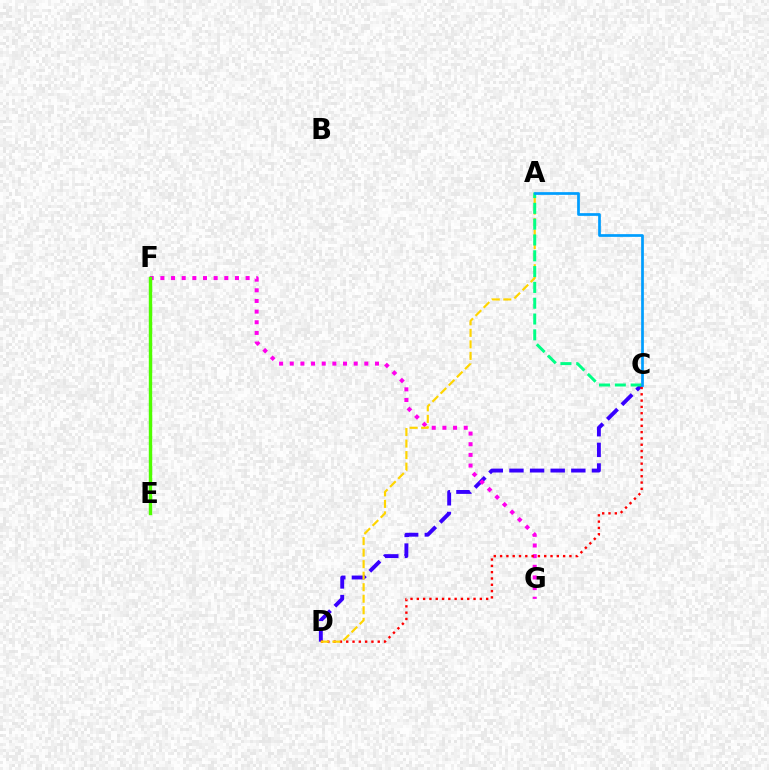{('C', 'D'): [{'color': '#3700ff', 'line_style': 'dashed', 'thickness': 2.8}, {'color': '#ff0000', 'line_style': 'dotted', 'thickness': 1.71}], ('F', 'G'): [{'color': '#ff00ed', 'line_style': 'dotted', 'thickness': 2.89}], ('A', 'D'): [{'color': '#ffd500', 'line_style': 'dashed', 'thickness': 1.57}], ('A', 'C'): [{'color': '#00ff86', 'line_style': 'dashed', 'thickness': 2.15}, {'color': '#009eff', 'line_style': 'solid', 'thickness': 1.96}], ('E', 'F'): [{'color': '#4fff00', 'line_style': 'solid', 'thickness': 2.45}]}